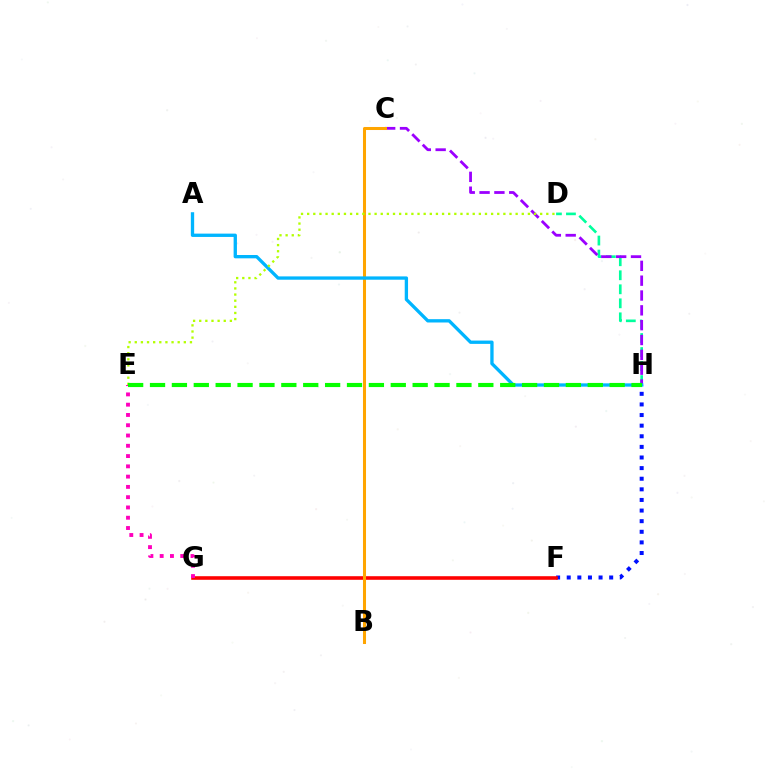{('D', 'H'): [{'color': '#00ff9d', 'line_style': 'dashed', 'thickness': 1.91}], ('F', 'H'): [{'color': '#0010ff', 'line_style': 'dotted', 'thickness': 2.88}], ('F', 'G'): [{'color': '#ff0000', 'line_style': 'solid', 'thickness': 2.59}], ('E', 'G'): [{'color': '#ff00bd', 'line_style': 'dotted', 'thickness': 2.79}], ('C', 'H'): [{'color': '#9b00ff', 'line_style': 'dashed', 'thickness': 2.02}], ('B', 'C'): [{'color': '#ffa500', 'line_style': 'solid', 'thickness': 2.19}], ('A', 'H'): [{'color': '#00b5ff', 'line_style': 'solid', 'thickness': 2.39}], ('D', 'E'): [{'color': '#b3ff00', 'line_style': 'dotted', 'thickness': 1.67}], ('E', 'H'): [{'color': '#08ff00', 'line_style': 'dashed', 'thickness': 2.97}]}